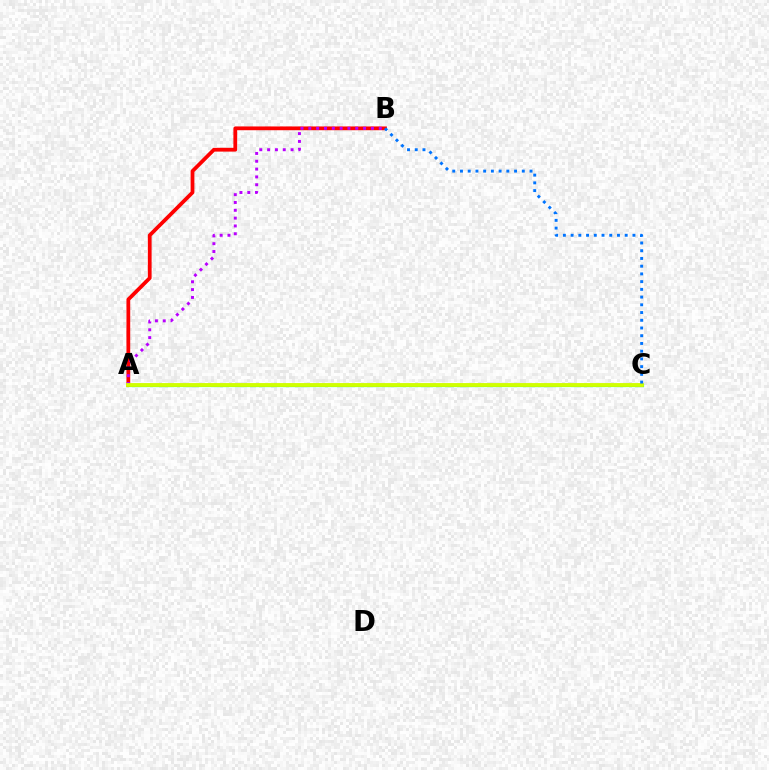{('A', 'C'): [{'color': '#00ff5c', 'line_style': 'solid', 'thickness': 2.28}, {'color': '#d1ff00', 'line_style': 'solid', 'thickness': 2.76}], ('A', 'B'): [{'color': '#ff0000', 'line_style': 'solid', 'thickness': 2.71}, {'color': '#b900ff', 'line_style': 'dotted', 'thickness': 2.13}], ('B', 'C'): [{'color': '#0074ff', 'line_style': 'dotted', 'thickness': 2.1}]}